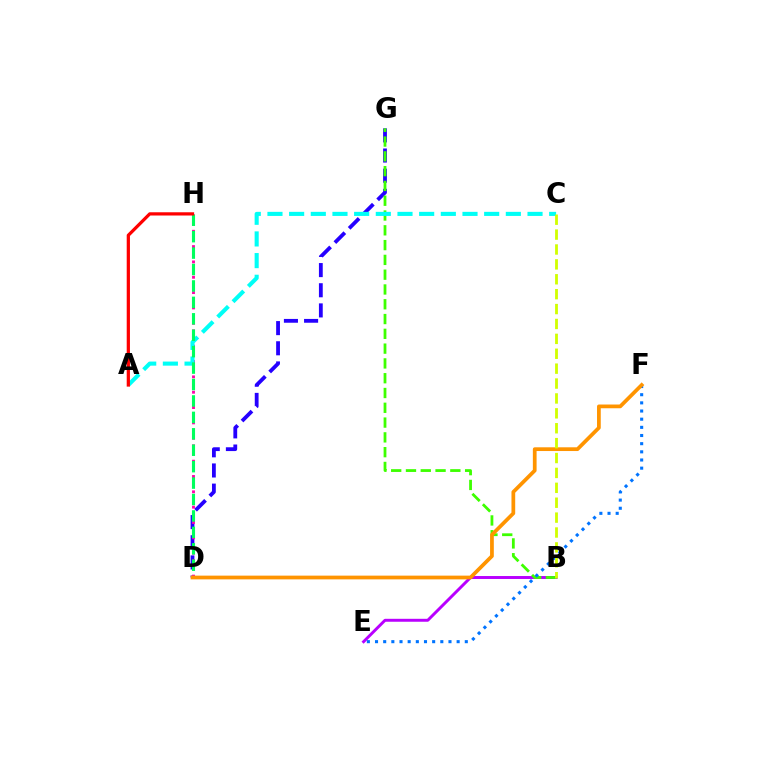{('D', 'G'): [{'color': '#2500ff', 'line_style': 'dashed', 'thickness': 2.74}], ('B', 'E'): [{'color': '#b900ff', 'line_style': 'solid', 'thickness': 2.12}], ('D', 'H'): [{'color': '#ff00ac', 'line_style': 'dotted', 'thickness': 2.08}, {'color': '#00ff5c', 'line_style': 'dashed', 'thickness': 2.23}], ('B', 'G'): [{'color': '#3dff00', 'line_style': 'dashed', 'thickness': 2.01}], ('A', 'C'): [{'color': '#00fff6', 'line_style': 'dashed', 'thickness': 2.94}], ('E', 'F'): [{'color': '#0074ff', 'line_style': 'dotted', 'thickness': 2.22}], ('D', 'F'): [{'color': '#ff9400', 'line_style': 'solid', 'thickness': 2.69}], ('B', 'C'): [{'color': '#d1ff00', 'line_style': 'dashed', 'thickness': 2.02}], ('A', 'H'): [{'color': '#ff0000', 'line_style': 'solid', 'thickness': 2.33}]}